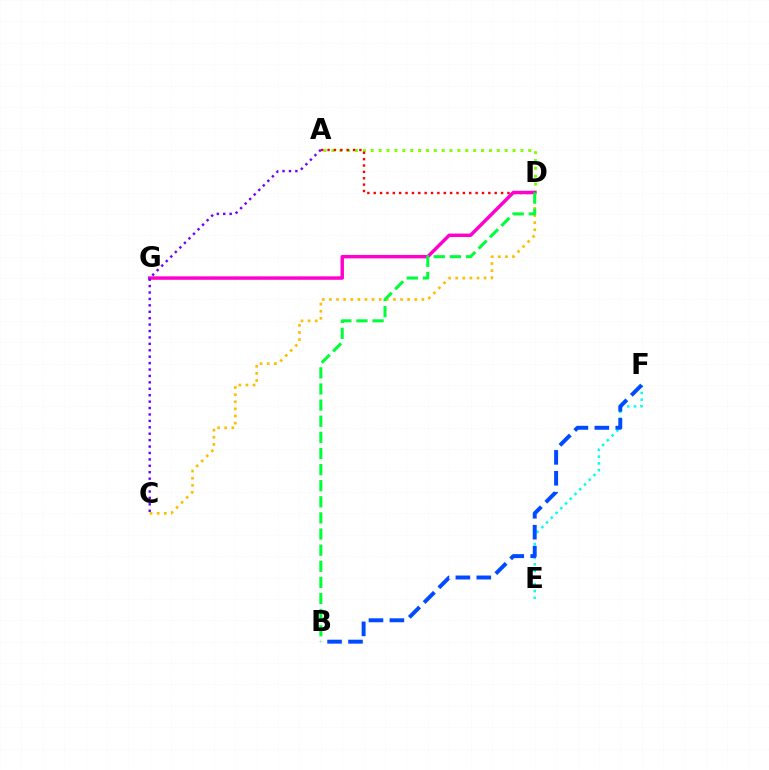{('A', 'D'): [{'color': '#84ff00', 'line_style': 'dotted', 'thickness': 2.14}, {'color': '#ff0000', 'line_style': 'dotted', 'thickness': 1.73}], ('E', 'F'): [{'color': '#00fff6', 'line_style': 'dotted', 'thickness': 1.82}], ('C', 'D'): [{'color': '#ffbd00', 'line_style': 'dotted', 'thickness': 1.93}], ('D', 'G'): [{'color': '#ff00cf', 'line_style': 'solid', 'thickness': 2.47}], ('B', 'D'): [{'color': '#00ff39', 'line_style': 'dashed', 'thickness': 2.19}], ('A', 'C'): [{'color': '#7200ff', 'line_style': 'dotted', 'thickness': 1.74}], ('B', 'F'): [{'color': '#004bff', 'line_style': 'dashed', 'thickness': 2.84}]}